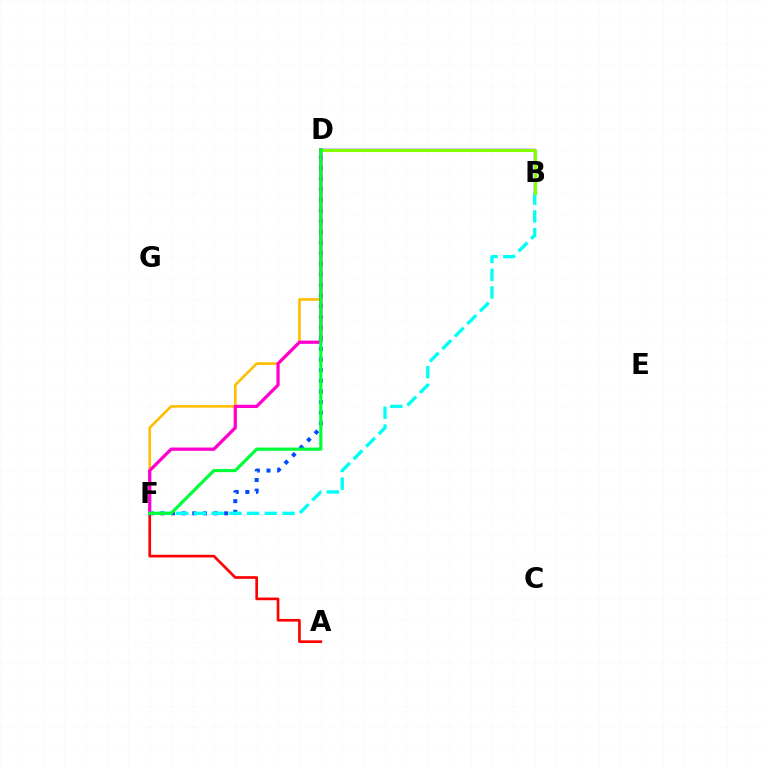{('A', 'F'): [{'color': '#ff0000', 'line_style': 'solid', 'thickness': 1.92}], ('D', 'F'): [{'color': '#004bff', 'line_style': 'dotted', 'thickness': 2.89}, {'color': '#ffbd00', 'line_style': 'solid', 'thickness': 1.87}, {'color': '#ff00cf', 'line_style': 'solid', 'thickness': 2.35}, {'color': '#00ff39', 'line_style': 'solid', 'thickness': 2.3}], ('B', 'D'): [{'color': '#7200ff', 'line_style': 'solid', 'thickness': 1.77}, {'color': '#84ff00', 'line_style': 'solid', 'thickness': 2.24}], ('B', 'F'): [{'color': '#00fff6', 'line_style': 'dashed', 'thickness': 2.41}]}